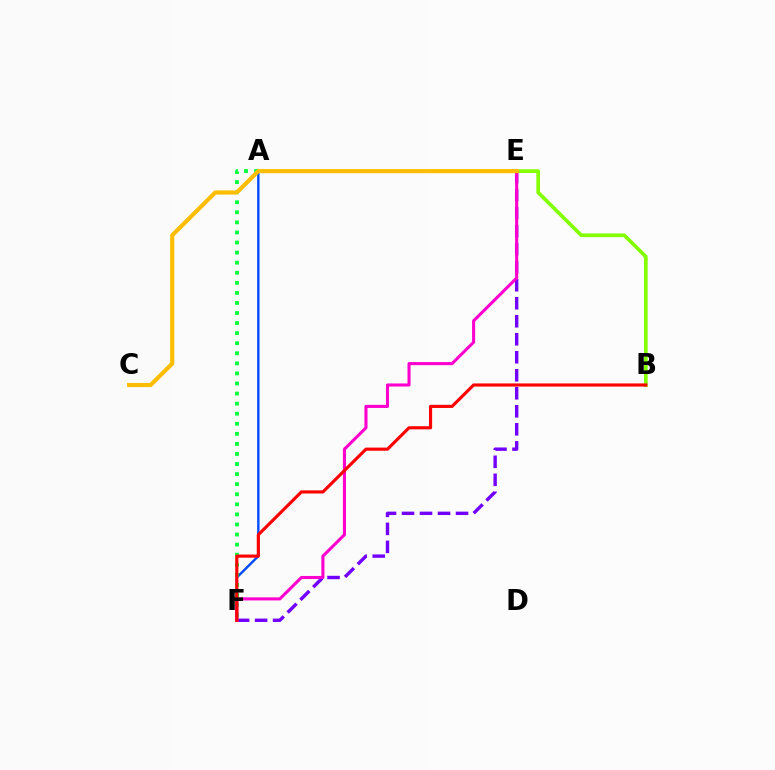{('B', 'E'): [{'color': '#84ff00', 'line_style': 'solid', 'thickness': 2.67}], ('A', 'F'): [{'color': '#004bff', 'line_style': 'solid', 'thickness': 1.73}, {'color': '#00ff39', 'line_style': 'dotted', 'thickness': 2.74}], ('A', 'E'): [{'color': '#00fff6', 'line_style': 'dashed', 'thickness': 2.06}], ('E', 'F'): [{'color': '#7200ff', 'line_style': 'dashed', 'thickness': 2.45}, {'color': '#ff00cf', 'line_style': 'solid', 'thickness': 2.22}], ('C', 'E'): [{'color': '#ffbd00', 'line_style': 'solid', 'thickness': 2.99}], ('B', 'F'): [{'color': '#ff0000', 'line_style': 'solid', 'thickness': 2.26}]}